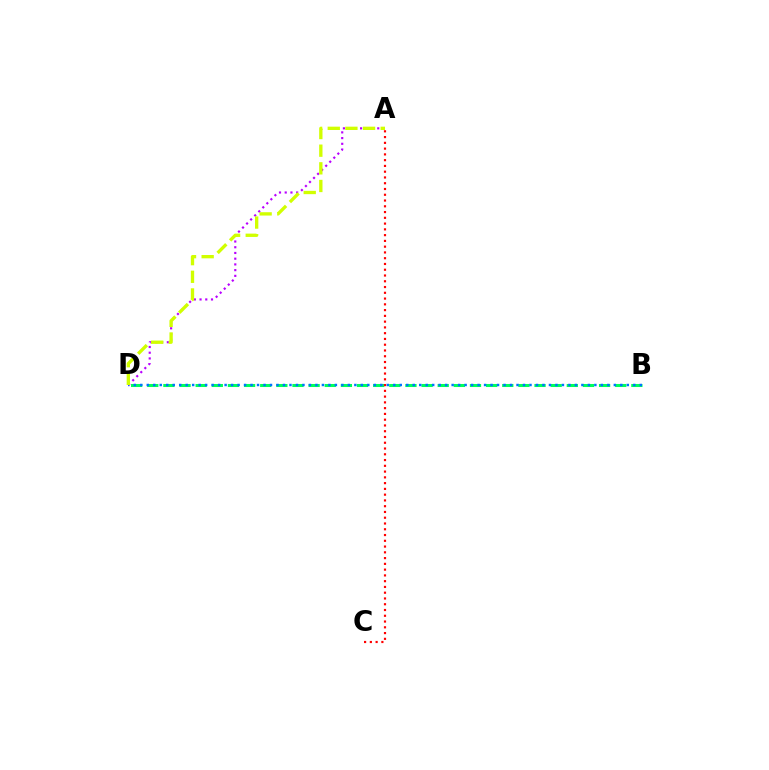{('B', 'D'): [{'color': '#00ff5c', 'line_style': 'dashed', 'thickness': 2.19}, {'color': '#0074ff', 'line_style': 'dotted', 'thickness': 1.76}], ('A', 'D'): [{'color': '#b900ff', 'line_style': 'dotted', 'thickness': 1.55}, {'color': '#d1ff00', 'line_style': 'dashed', 'thickness': 2.4}], ('A', 'C'): [{'color': '#ff0000', 'line_style': 'dotted', 'thickness': 1.57}]}